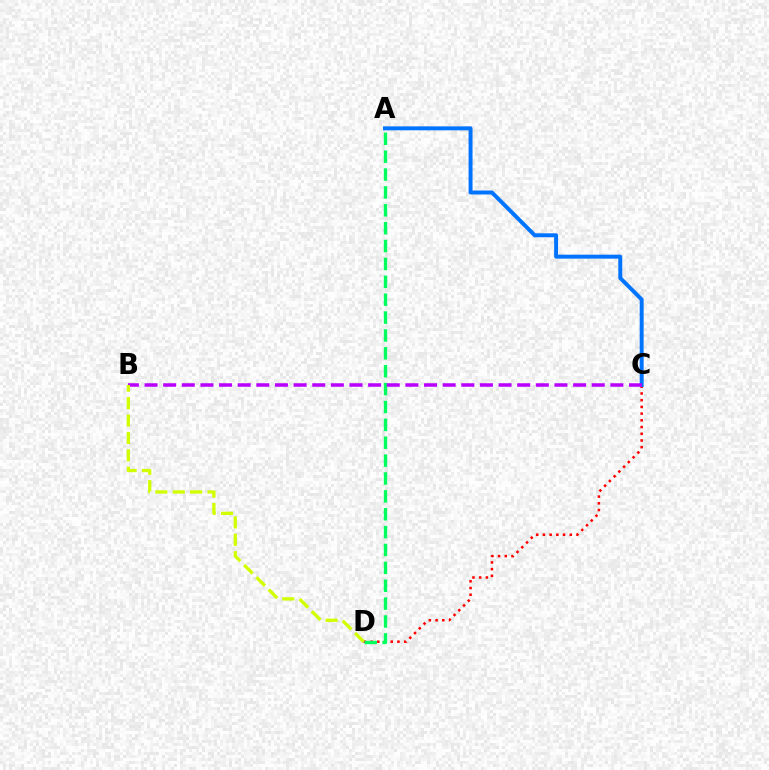{('C', 'D'): [{'color': '#ff0000', 'line_style': 'dotted', 'thickness': 1.82}], ('A', 'C'): [{'color': '#0074ff', 'line_style': 'solid', 'thickness': 2.85}], ('A', 'D'): [{'color': '#00ff5c', 'line_style': 'dashed', 'thickness': 2.43}], ('B', 'C'): [{'color': '#b900ff', 'line_style': 'dashed', 'thickness': 2.53}], ('B', 'D'): [{'color': '#d1ff00', 'line_style': 'dashed', 'thickness': 2.36}]}